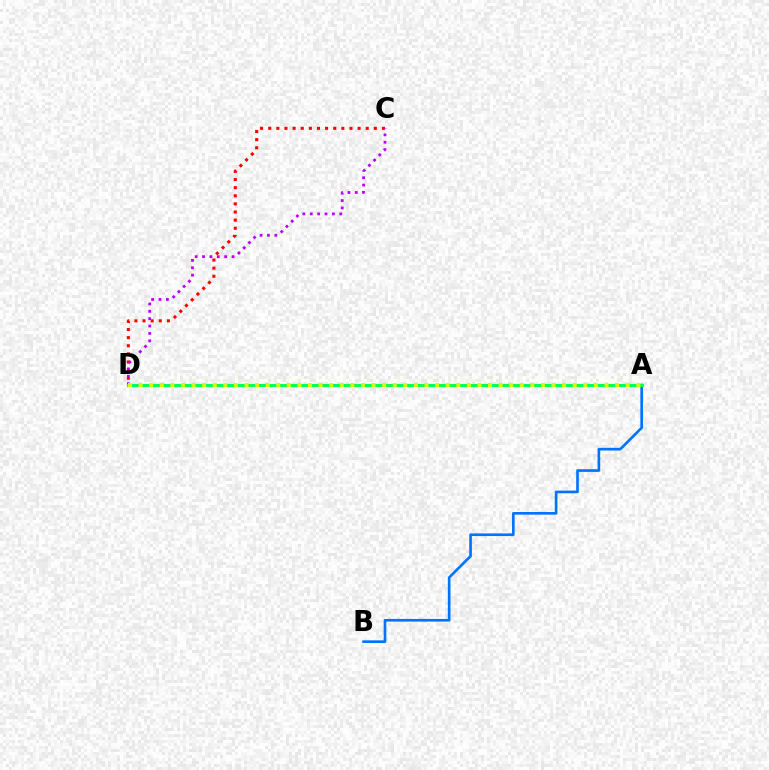{('C', 'D'): [{'color': '#ff0000', 'line_style': 'dotted', 'thickness': 2.21}, {'color': '#b900ff', 'line_style': 'dotted', 'thickness': 2.0}], ('A', 'B'): [{'color': '#0074ff', 'line_style': 'solid', 'thickness': 1.92}], ('A', 'D'): [{'color': '#00ff5c', 'line_style': 'solid', 'thickness': 2.19}, {'color': '#d1ff00', 'line_style': 'dotted', 'thickness': 2.88}]}